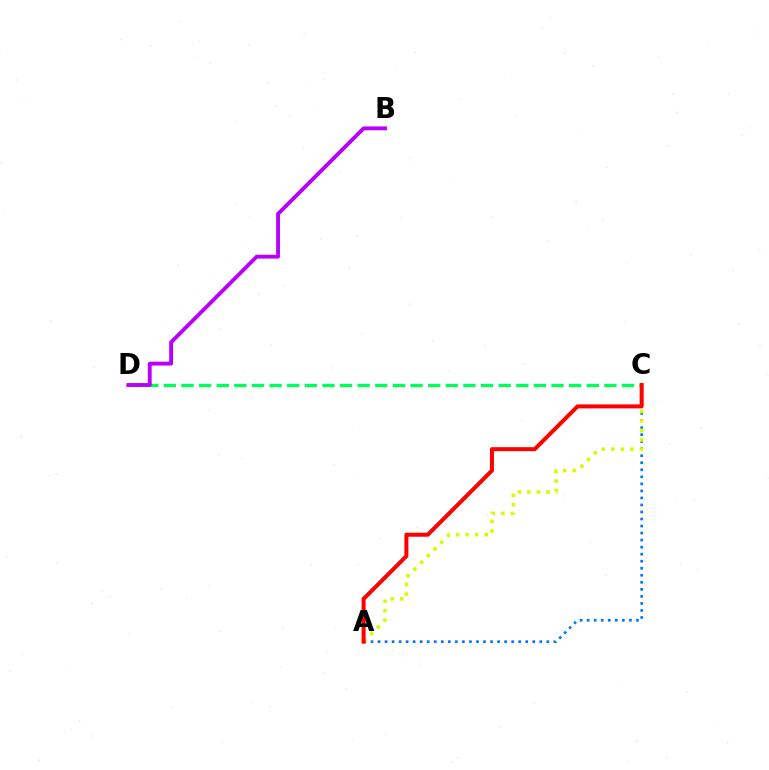{('C', 'D'): [{'color': '#00ff5c', 'line_style': 'dashed', 'thickness': 2.39}], ('A', 'C'): [{'color': '#0074ff', 'line_style': 'dotted', 'thickness': 1.91}, {'color': '#d1ff00', 'line_style': 'dotted', 'thickness': 2.58}, {'color': '#ff0000', 'line_style': 'solid', 'thickness': 2.89}], ('B', 'D'): [{'color': '#b900ff', 'line_style': 'solid', 'thickness': 2.79}]}